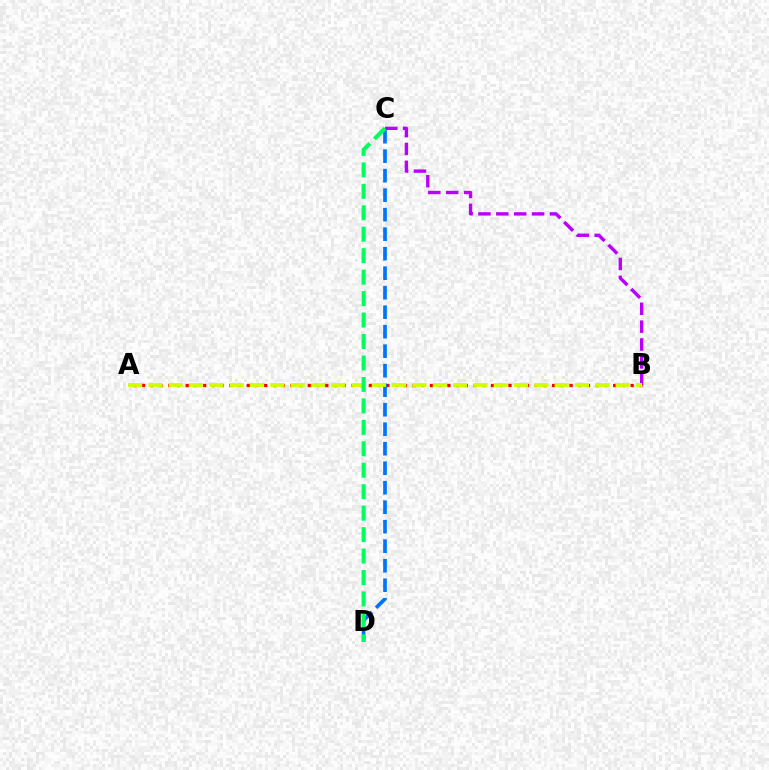{('B', 'C'): [{'color': '#b900ff', 'line_style': 'dashed', 'thickness': 2.43}], ('A', 'B'): [{'color': '#ff0000', 'line_style': 'dotted', 'thickness': 2.37}, {'color': '#d1ff00', 'line_style': 'dashed', 'thickness': 2.76}], ('C', 'D'): [{'color': '#0074ff', 'line_style': 'dashed', 'thickness': 2.65}, {'color': '#00ff5c', 'line_style': 'dashed', 'thickness': 2.91}]}